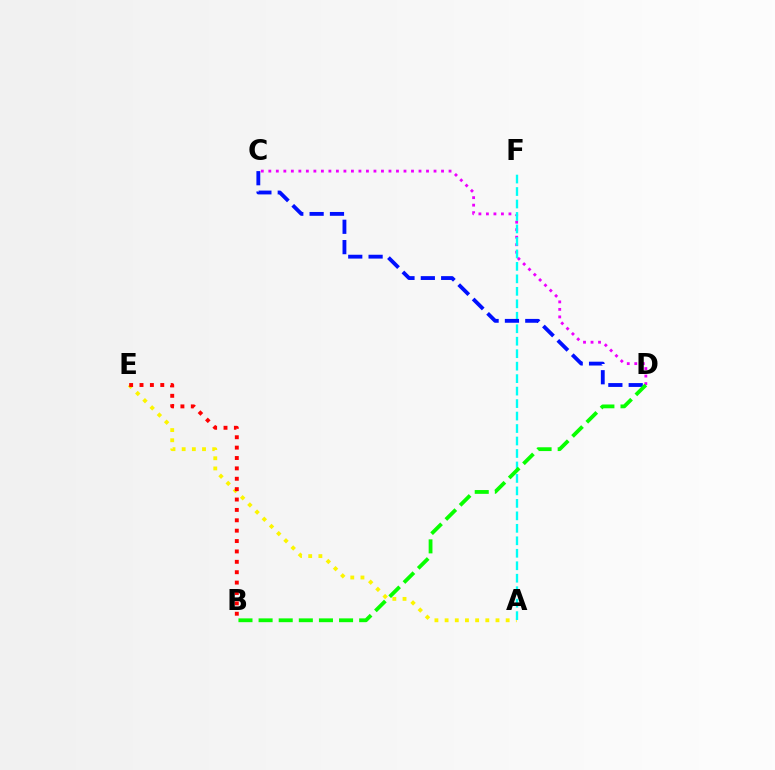{('A', 'E'): [{'color': '#fcf500', 'line_style': 'dotted', 'thickness': 2.77}], ('B', 'E'): [{'color': '#ff0000', 'line_style': 'dotted', 'thickness': 2.82}], ('C', 'D'): [{'color': '#ee00ff', 'line_style': 'dotted', 'thickness': 2.04}, {'color': '#0010ff', 'line_style': 'dashed', 'thickness': 2.76}], ('A', 'F'): [{'color': '#00fff6', 'line_style': 'dashed', 'thickness': 1.69}], ('B', 'D'): [{'color': '#08ff00', 'line_style': 'dashed', 'thickness': 2.73}]}